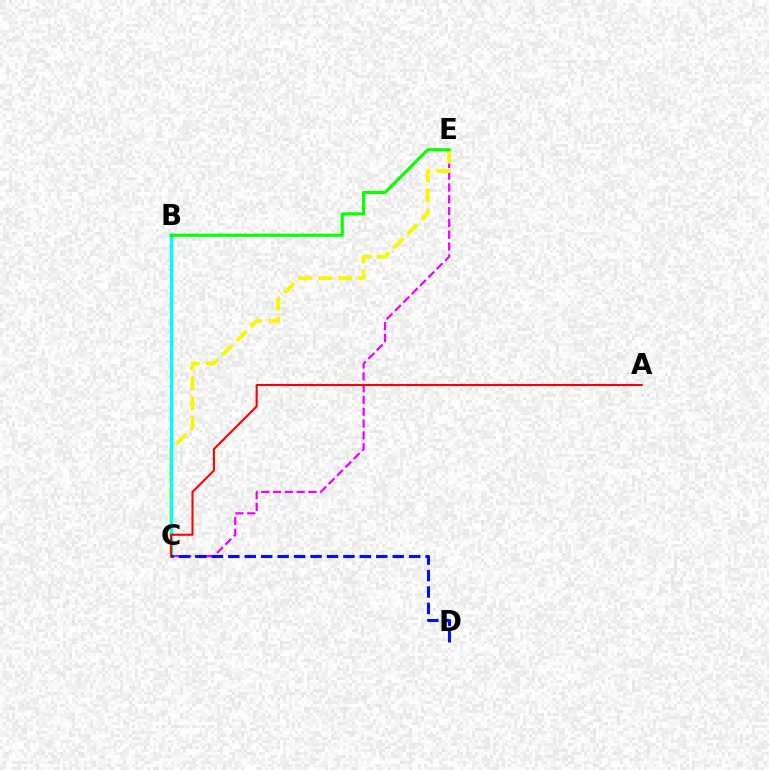{('C', 'E'): [{'color': '#ee00ff', 'line_style': 'dashed', 'thickness': 1.6}, {'color': '#fcf500', 'line_style': 'dashed', 'thickness': 2.72}], ('B', 'C'): [{'color': '#00fff6', 'line_style': 'solid', 'thickness': 2.47}], ('A', 'C'): [{'color': '#ff0000', 'line_style': 'solid', 'thickness': 1.5}], ('B', 'E'): [{'color': '#08ff00', 'line_style': 'solid', 'thickness': 2.25}], ('C', 'D'): [{'color': '#0010ff', 'line_style': 'dashed', 'thickness': 2.23}]}